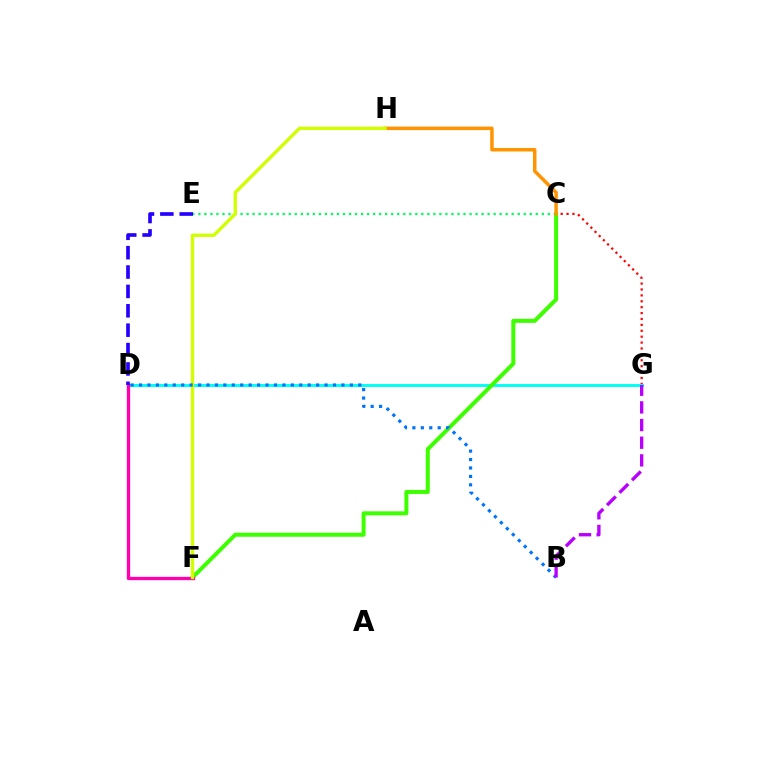{('C', 'G'): [{'color': '#ff0000', 'line_style': 'dotted', 'thickness': 1.6}], ('D', 'G'): [{'color': '#00fff6', 'line_style': 'solid', 'thickness': 2.1}], ('C', 'F'): [{'color': '#3dff00', 'line_style': 'solid', 'thickness': 2.89}], ('C', 'E'): [{'color': '#00ff5c', 'line_style': 'dotted', 'thickness': 1.64}], ('C', 'H'): [{'color': '#ff9400', 'line_style': 'solid', 'thickness': 2.51}], ('D', 'F'): [{'color': '#ff00ac', 'line_style': 'solid', 'thickness': 2.39}], ('D', 'E'): [{'color': '#2500ff', 'line_style': 'dashed', 'thickness': 2.63}], ('F', 'H'): [{'color': '#d1ff00', 'line_style': 'solid', 'thickness': 2.4}], ('B', 'D'): [{'color': '#0074ff', 'line_style': 'dotted', 'thickness': 2.29}], ('B', 'G'): [{'color': '#b900ff', 'line_style': 'dashed', 'thickness': 2.4}]}